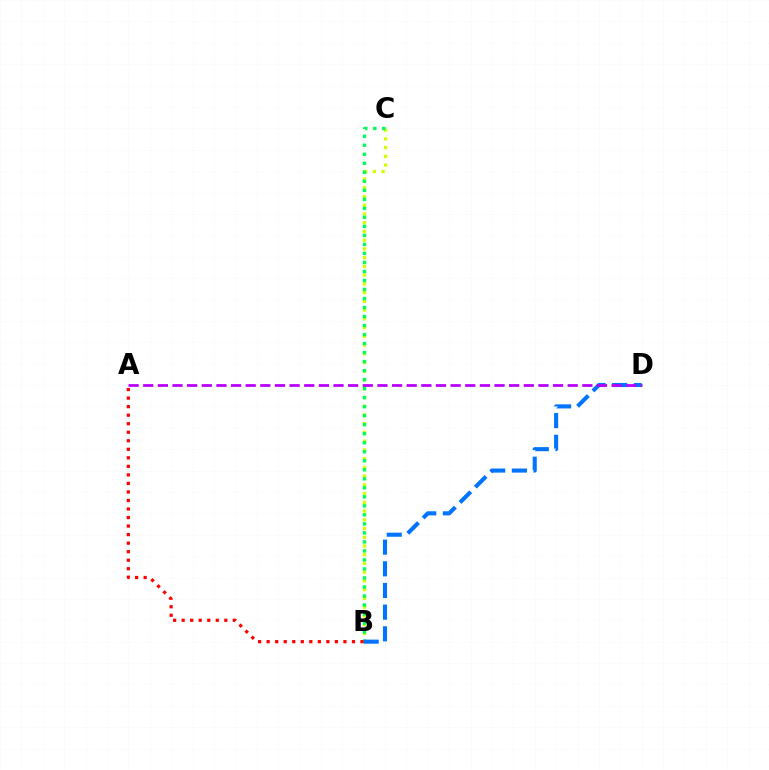{('B', 'C'): [{'color': '#d1ff00', 'line_style': 'dotted', 'thickness': 2.37}, {'color': '#00ff5c', 'line_style': 'dotted', 'thickness': 2.45}], ('B', 'D'): [{'color': '#0074ff', 'line_style': 'dashed', 'thickness': 2.94}], ('A', 'D'): [{'color': '#b900ff', 'line_style': 'dashed', 'thickness': 1.99}], ('A', 'B'): [{'color': '#ff0000', 'line_style': 'dotted', 'thickness': 2.32}]}